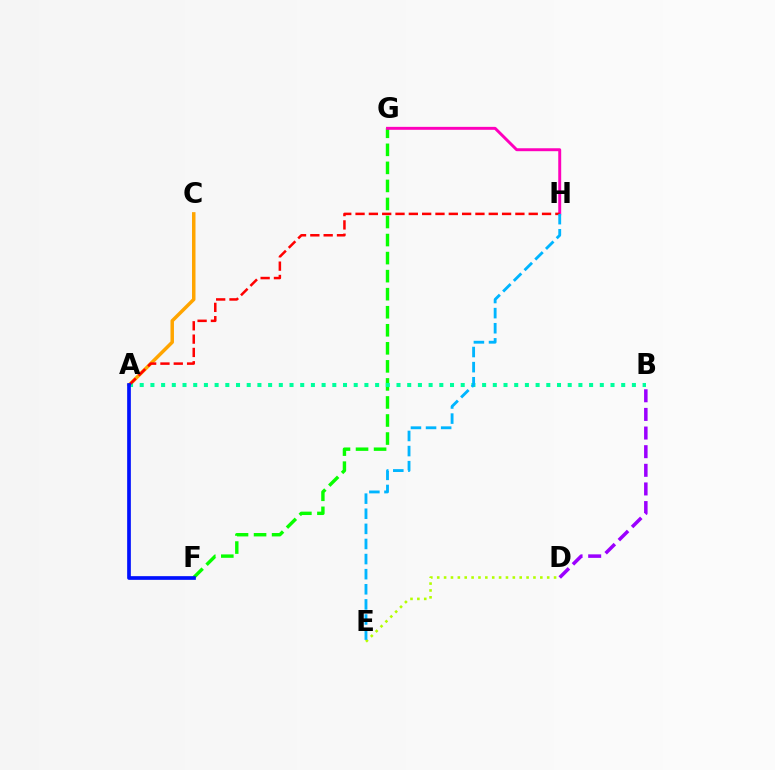{('D', 'E'): [{'color': '#b3ff00', 'line_style': 'dotted', 'thickness': 1.87}], ('F', 'G'): [{'color': '#08ff00', 'line_style': 'dashed', 'thickness': 2.45}], ('A', 'C'): [{'color': '#ffa500', 'line_style': 'solid', 'thickness': 2.5}], ('G', 'H'): [{'color': '#ff00bd', 'line_style': 'solid', 'thickness': 2.11}], ('B', 'D'): [{'color': '#9b00ff', 'line_style': 'dashed', 'thickness': 2.53}], ('A', 'B'): [{'color': '#00ff9d', 'line_style': 'dotted', 'thickness': 2.91}], ('A', 'H'): [{'color': '#ff0000', 'line_style': 'dashed', 'thickness': 1.81}], ('A', 'F'): [{'color': '#0010ff', 'line_style': 'solid', 'thickness': 2.65}], ('E', 'H'): [{'color': '#00b5ff', 'line_style': 'dashed', 'thickness': 2.05}]}